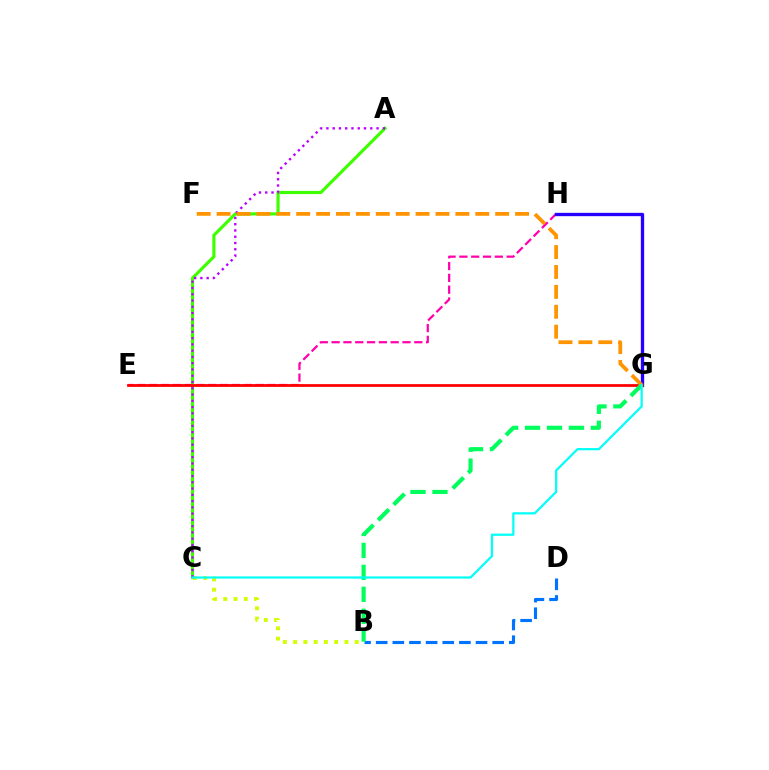{('B', 'C'): [{'color': '#d1ff00', 'line_style': 'dotted', 'thickness': 2.79}], ('A', 'C'): [{'color': '#3dff00', 'line_style': 'solid', 'thickness': 2.27}, {'color': '#b900ff', 'line_style': 'dotted', 'thickness': 1.7}], ('E', 'H'): [{'color': '#ff00ac', 'line_style': 'dashed', 'thickness': 1.6}], ('G', 'H'): [{'color': '#2500ff', 'line_style': 'solid', 'thickness': 2.4}], ('E', 'G'): [{'color': '#ff0000', 'line_style': 'solid', 'thickness': 2.0}], ('F', 'G'): [{'color': '#ff9400', 'line_style': 'dashed', 'thickness': 2.7}], ('B', 'D'): [{'color': '#0074ff', 'line_style': 'dashed', 'thickness': 2.26}], ('B', 'G'): [{'color': '#00ff5c', 'line_style': 'dashed', 'thickness': 2.98}], ('C', 'G'): [{'color': '#00fff6', 'line_style': 'solid', 'thickness': 1.6}]}